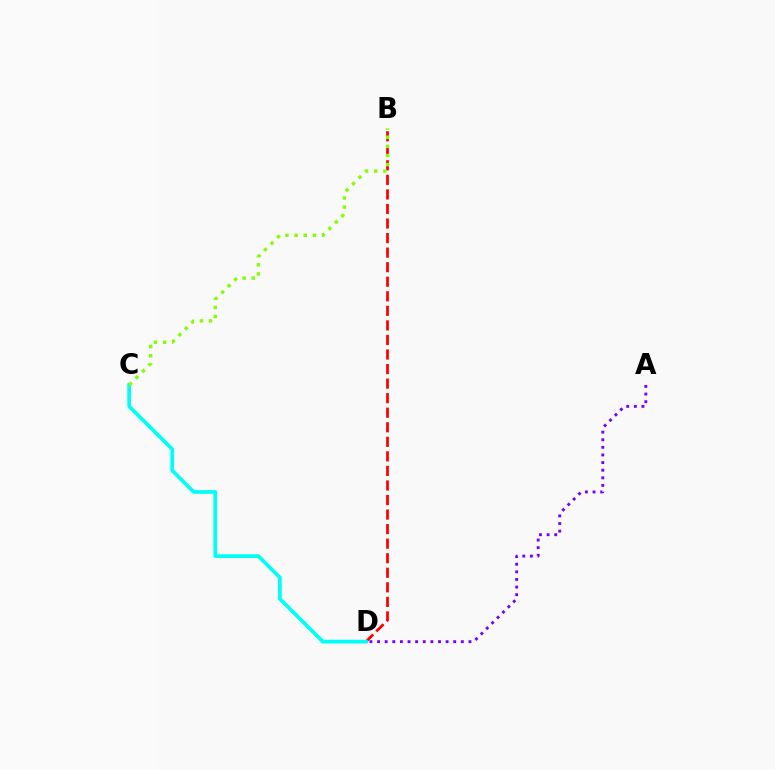{('A', 'D'): [{'color': '#7200ff', 'line_style': 'dotted', 'thickness': 2.07}], ('B', 'D'): [{'color': '#ff0000', 'line_style': 'dashed', 'thickness': 1.98}], ('C', 'D'): [{'color': '#00fff6', 'line_style': 'solid', 'thickness': 2.68}], ('B', 'C'): [{'color': '#84ff00', 'line_style': 'dotted', 'thickness': 2.48}]}